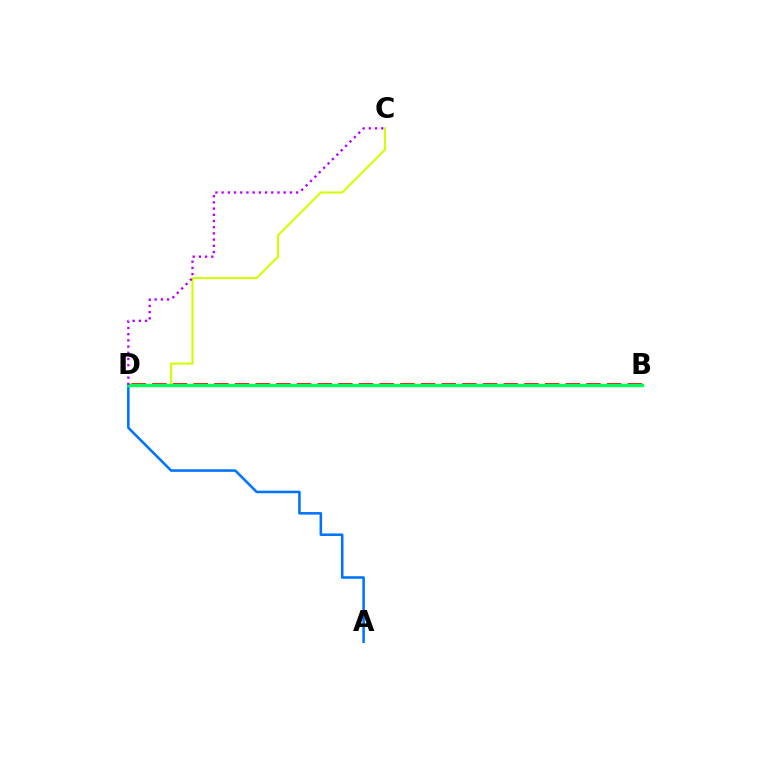{('B', 'D'): [{'color': '#ff0000', 'line_style': 'dashed', 'thickness': 2.81}, {'color': '#00ff5c', 'line_style': 'solid', 'thickness': 2.43}], ('A', 'D'): [{'color': '#0074ff', 'line_style': 'solid', 'thickness': 1.84}], ('C', 'D'): [{'color': '#d1ff00', 'line_style': 'solid', 'thickness': 1.51}, {'color': '#b900ff', 'line_style': 'dotted', 'thickness': 1.69}]}